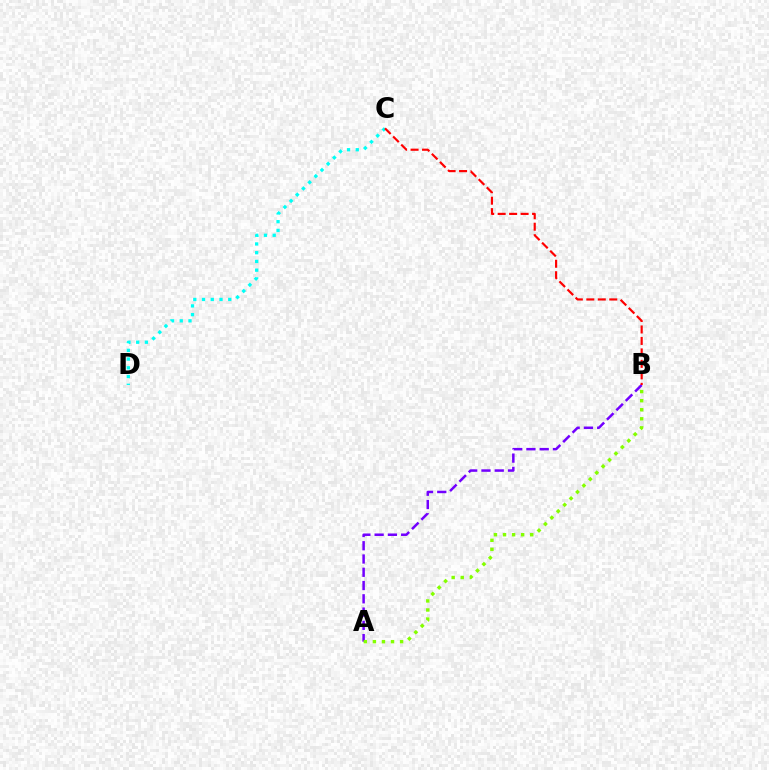{('A', 'B'): [{'color': '#7200ff', 'line_style': 'dashed', 'thickness': 1.8}, {'color': '#84ff00', 'line_style': 'dotted', 'thickness': 2.46}], ('C', 'D'): [{'color': '#00fff6', 'line_style': 'dotted', 'thickness': 2.37}], ('B', 'C'): [{'color': '#ff0000', 'line_style': 'dashed', 'thickness': 1.56}]}